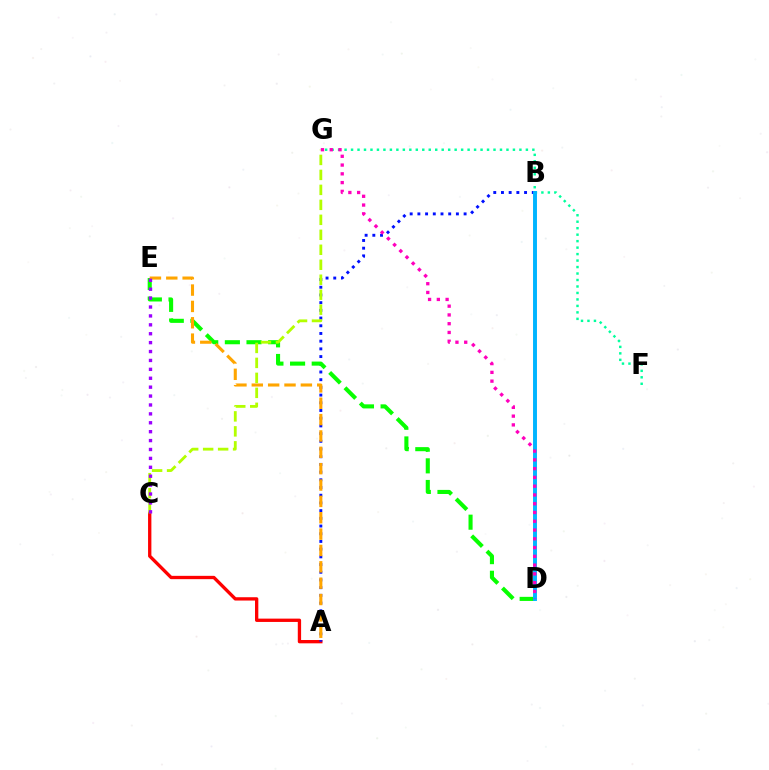{('A', 'C'): [{'color': '#ff0000', 'line_style': 'solid', 'thickness': 2.39}], ('F', 'G'): [{'color': '#00ff9d', 'line_style': 'dotted', 'thickness': 1.76}], ('A', 'B'): [{'color': '#0010ff', 'line_style': 'dotted', 'thickness': 2.09}], ('D', 'E'): [{'color': '#08ff00', 'line_style': 'dashed', 'thickness': 2.94}], ('A', 'E'): [{'color': '#ffa500', 'line_style': 'dashed', 'thickness': 2.22}], ('C', 'G'): [{'color': '#b3ff00', 'line_style': 'dashed', 'thickness': 2.03}], ('B', 'D'): [{'color': '#00b5ff', 'line_style': 'solid', 'thickness': 2.82}], ('D', 'G'): [{'color': '#ff00bd', 'line_style': 'dotted', 'thickness': 2.38}], ('C', 'E'): [{'color': '#9b00ff', 'line_style': 'dotted', 'thickness': 2.42}]}